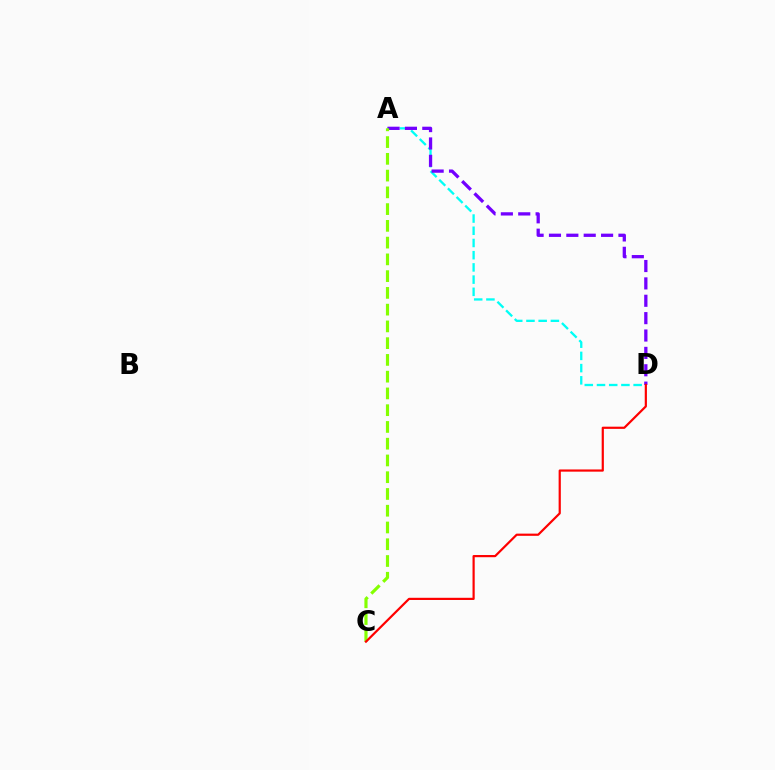{('A', 'D'): [{'color': '#00fff6', 'line_style': 'dashed', 'thickness': 1.66}, {'color': '#7200ff', 'line_style': 'dashed', 'thickness': 2.36}], ('A', 'C'): [{'color': '#84ff00', 'line_style': 'dashed', 'thickness': 2.28}], ('C', 'D'): [{'color': '#ff0000', 'line_style': 'solid', 'thickness': 1.58}]}